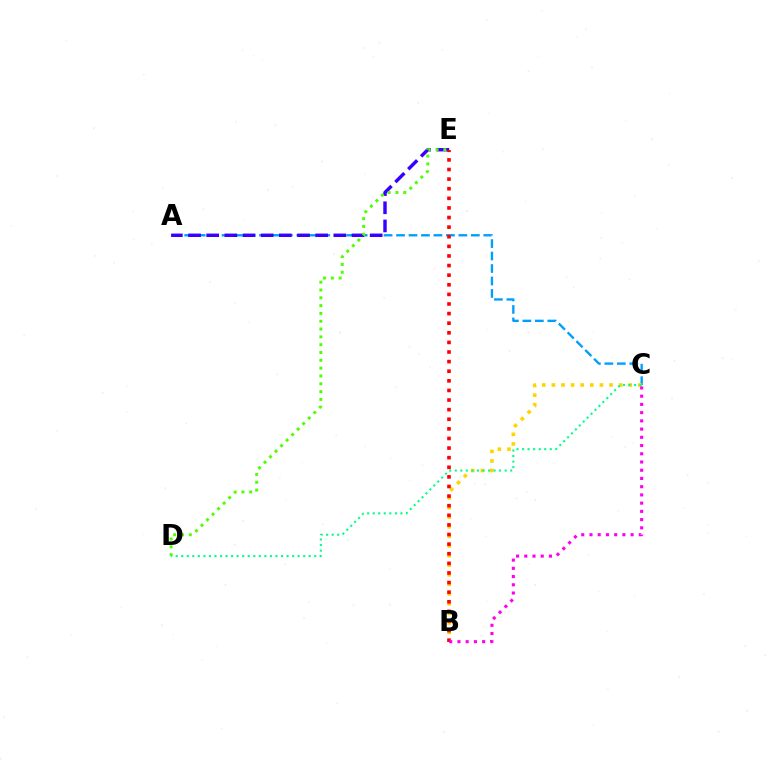{('A', 'C'): [{'color': '#009eff', 'line_style': 'dashed', 'thickness': 1.69}], ('A', 'E'): [{'color': '#3700ff', 'line_style': 'dashed', 'thickness': 2.47}], ('B', 'C'): [{'color': '#ffd500', 'line_style': 'dotted', 'thickness': 2.61}, {'color': '#ff00ed', 'line_style': 'dotted', 'thickness': 2.24}], ('D', 'E'): [{'color': '#4fff00', 'line_style': 'dotted', 'thickness': 2.12}], ('C', 'D'): [{'color': '#00ff86', 'line_style': 'dotted', 'thickness': 1.51}], ('B', 'E'): [{'color': '#ff0000', 'line_style': 'dotted', 'thickness': 2.61}]}